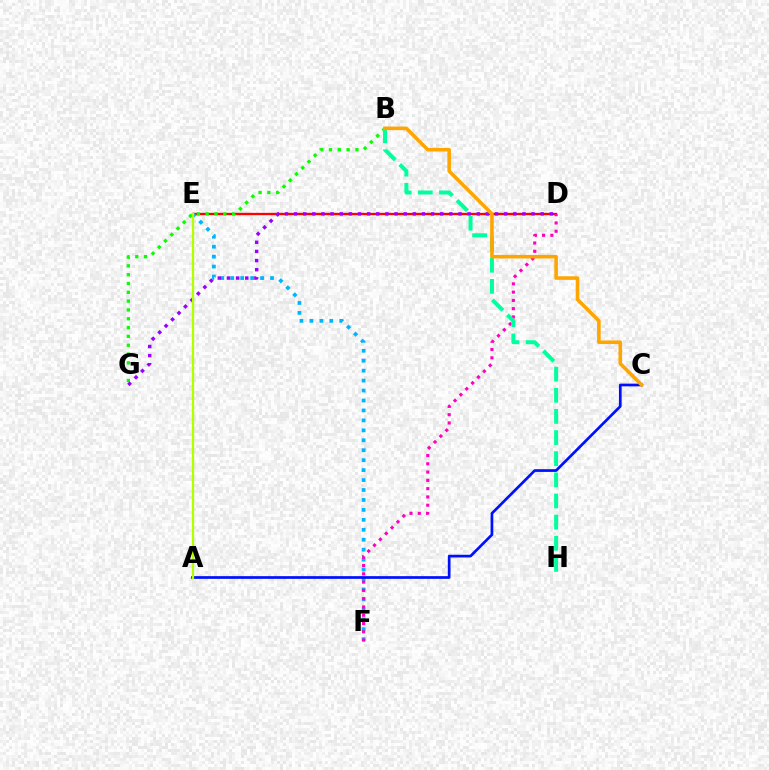{('D', 'E'): [{'color': '#ff0000', 'line_style': 'solid', 'thickness': 1.69}], ('E', 'F'): [{'color': '#00b5ff', 'line_style': 'dotted', 'thickness': 2.7}], ('B', 'G'): [{'color': '#08ff00', 'line_style': 'dotted', 'thickness': 2.4}], ('D', 'F'): [{'color': '#ff00bd', 'line_style': 'dotted', 'thickness': 2.25}], ('D', 'G'): [{'color': '#9b00ff', 'line_style': 'dotted', 'thickness': 2.48}], ('A', 'C'): [{'color': '#0010ff', 'line_style': 'solid', 'thickness': 1.95}], ('B', 'H'): [{'color': '#00ff9d', 'line_style': 'dashed', 'thickness': 2.87}], ('B', 'C'): [{'color': '#ffa500', 'line_style': 'solid', 'thickness': 2.57}], ('A', 'E'): [{'color': '#b3ff00', 'line_style': 'solid', 'thickness': 1.64}]}